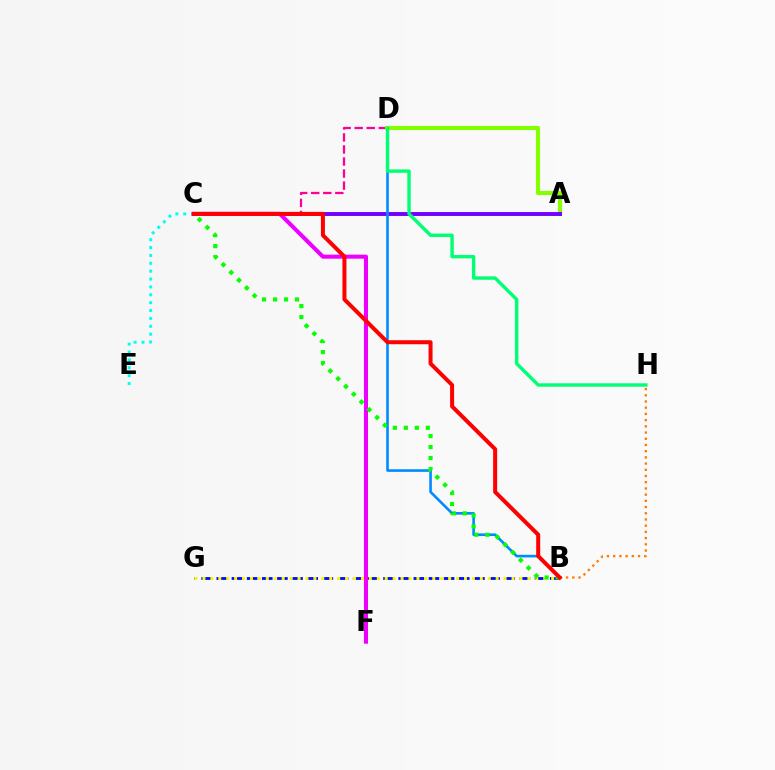{('C', 'D'): [{'color': '#ff0094', 'line_style': 'dashed', 'thickness': 1.64}], ('B', 'H'): [{'color': '#ff7c00', 'line_style': 'dotted', 'thickness': 1.69}], ('C', 'E'): [{'color': '#00fff6', 'line_style': 'dotted', 'thickness': 2.14}], ('B', 'G'): [{'color': '#0010ff', 'line_style': 'dashed', 'thickness': 2.06}, {'color': '#fcf500', 'line_style': 'dotted', 'thickness': 2.15}], ('A', 'D'): [{'color': '#84ff00', 'line_style': 'solid', 'thickness': 2.97}], ('A', 'C'): [{'color': '#7200ff', 'line_style': 'solid', 'thickness': 2.82}], ('C', 'F'): [{'color': '#ee00ff', 'line_style': 'solid', 'thickness': 2.92}], ('B', 'D'): [{'color': '#008cff', 'line_style': 'solid', 'thickness': 1.89}], ('B', 'C'): [{'color': '#08ff00', 'line_style': 'dotted', 'thickness': 2.99}, {'color': '#ff0000', 'line_style': 'solid', 'thickness': 2.88}], ('D', 'H'): [{'color': '#00ff74', 'line_style': 'solid', 'thickness': 2.45}]}